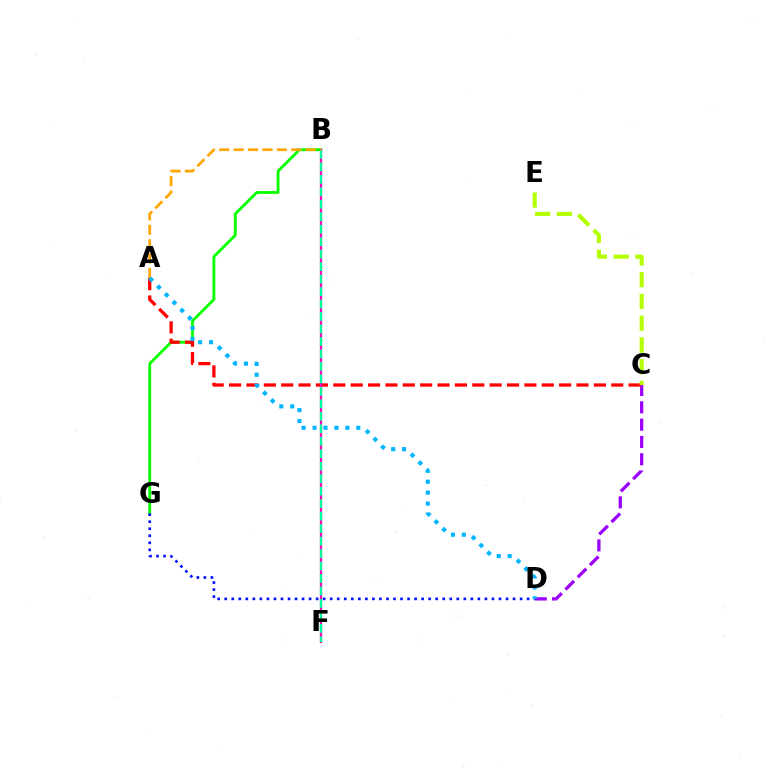{('C', 'D'): [{'color': '#9b00ff', 'line_style': 'dashed', 'thickness': 2.35}], ('B', 'G'): [{'color': '#08ff00', 'line_style': 'solid', 'thickness': 2.04}], ('A', 'C'): [{'color': '#ff0000', 'line_style': 'dashed', 'thickness': 2.36}], ('B', 'F'): [{'color': '#ff00bd', 'line_style': 'solid', 'thickness': 1.59}, {'color': '#00ff9d', 'line_style': 'dashed', 'thickness': 1.69}], ('A', 'B'): [{'color': '#ffa500', 'line_style': 'dashed', 'thickness': 1.96}], ('D', 'G'): [{'color': '#0010ff', 'line_style': 'dotted', 'thickness': 1.91}], ('A', 'D'): [{'color': '#00b5ff', 'line_style': 'dotted', 'thickness': 2.97}], ('C', 'E'): [{'color': '#b3ff00', 'line_style': 'dashed', 'thickness': 2.96}]}